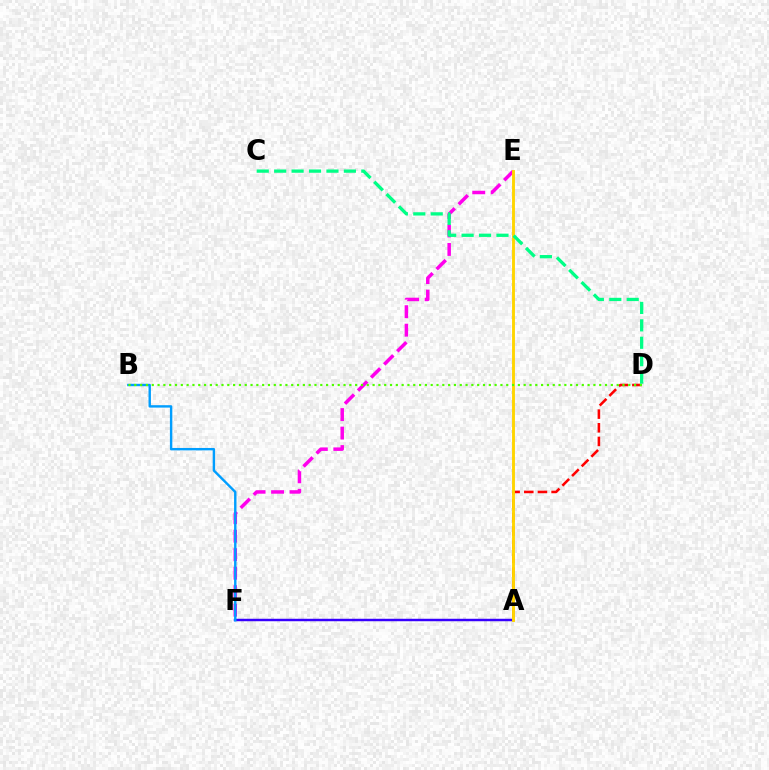{('E', 'F'): [{'color': '#ff00ed', 'line_style': 'dashed', 'thickness': 2.51}], ('A', 'F'): [{'color': '#3700ff', 'line_style': 'solid', 'thickness': 1.77}], ('B', 'F'): [{'color': '#009eff', 'line_style': 'solid', 'thickness': 1.73}], ('A', 'D'): [{'color': '#ff0000', 'line_style': 'dashed', 'thickness': 1.85}], ('A', 'E'): [{'color': '#ffd500', 'line_style': 'solid', 'thickness': 2.08}], ('B', 'D'): [{'color': '#4fff00', 'line_style': 'dotted', 'thickness': 1.58}], ('C', 'D'): [{'color': '#00ff86', 'line_style': 'dashed', 'thickness': 2.37}]}